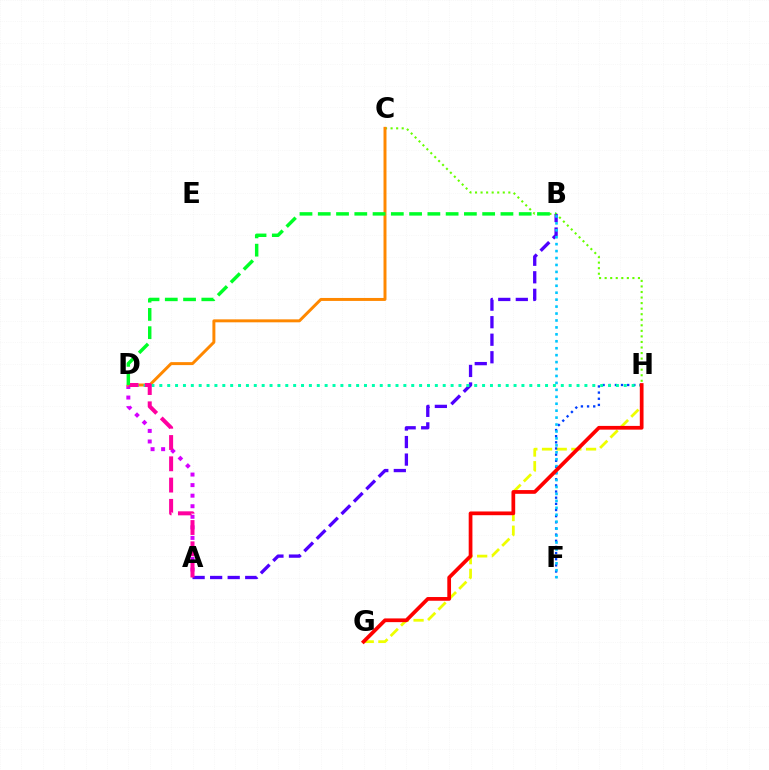{('G', 'H'): [{'color': '#eeff00', 'line_style': 'dashed', 'thickness': 1.99}, {'color': '#ff0000', 'line_style': 'solid', 'thickness': 2.68}], ('A', 'D'): [{'color': '#d600ff', 'line_style': 'dotted', 'thickness': 2.87}, {'color': '#ff00a0', 'line_style': 'dashed', 'thickness': 2.89}], ('C', 'H'): [{'color': '#66ff00', 'line_style': 'dotted', 'thickness': 1.51}], ('F', 'H'): [{'color': '#003fff', 'line_style': 'dotted', 'thickness': 1.67}], ('C', 'D'): [{'color': '#ff8800', 'line_style': 'solid', 'thickness': 2.14}], ('A', 'B'): [{'color': '#4f00ff', 'line_style': 'dashed', 'thickness': 2.38}], ('B', 'F'): [{'color': '#00c7ff', 'line_style': 'dotted', 'thickness': 1.89}], ('D', 'H'): [{'color': '#00ffaf', 'line_style': 'dotted', 'thickness': 2.14}], ('B', 'D'): [{'color': '#00ff27', 'line_style': 'dashed', 'thickness': 2.48}]}